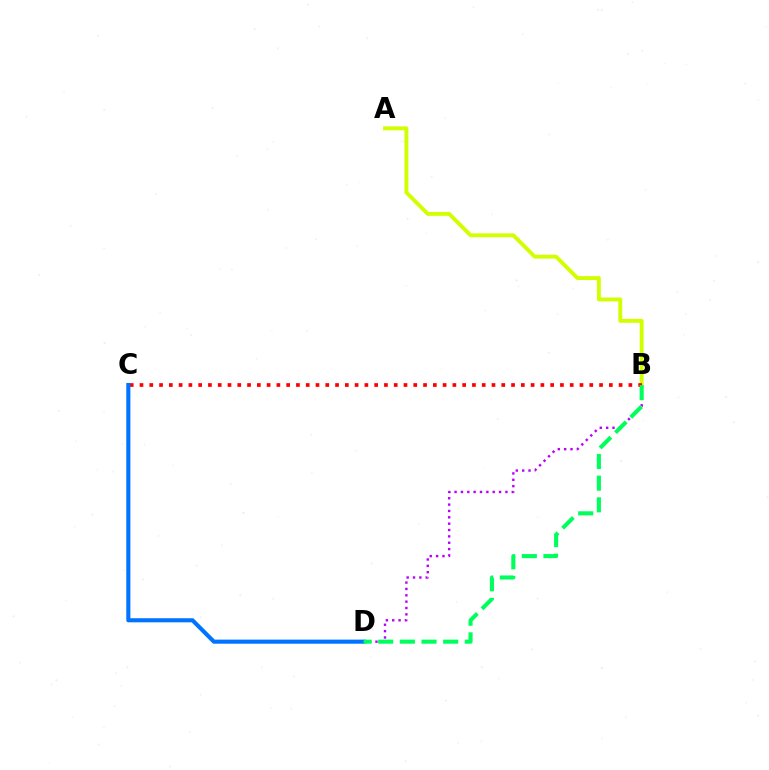{('B', 'D'): [{'color': '#b900ff', 'line_style': 'dotted', 'thickness': 1.73}, {'color': '#00ff5c', 'line_style': 'dashed', 'thickness': 2.94}], ('A', 'B'): [{'color': '#d1ff00', 'line_style': 'solid', 'thickness': 2.81}], ('B', 'C'): [{'color': '#ff0000', 'line_style': 'dotted', 'thickness': 2.66}], ('C', 'D'): [{'color': '#0074ff', 'line_style': 'solid', 'thickness': 2.95}]}